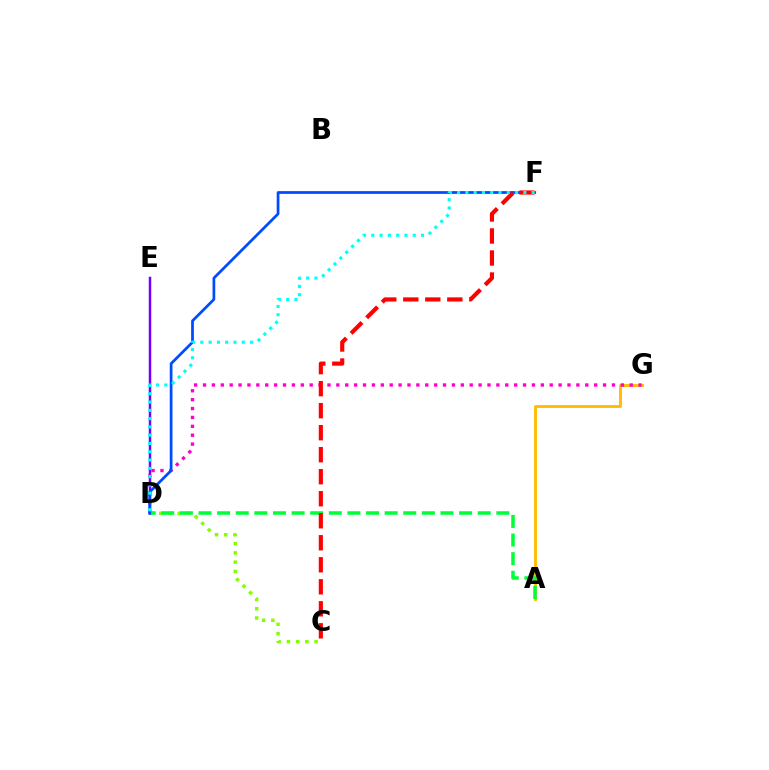{('C', 'D'): [{'color': '#84ff00', 'line_style': 'dotted', 'thickness': 2.51}], ('A', 'G'): [{'color': '#ffbd00', 'line_style': 'solid', 'thickness': 2.06}], ('D', 'E'): [{'color': '#7200ff', 'line_style': 'solid', 'thickness': 1.8}], ('D', 'G'): [{'color': '#ff00cf', 'line_style': 'dotted', 'thickness': 2.42}], ('A', 'D'): [{'color': '#00ff39', 'line_style': 'dashed', 'thickness': 2.53}], ('D', 'F'): [{'color': '#004bff', 'line_style': 'solid', 'thickness': 1.97}, {'color': '#00fff6', 'line_style': 'dotted', 'thickness': 2.25}], ('C', 'F'): [{'color': '#ff0000', 'line_style': 'dashed', 'thickness': 2.99}]}